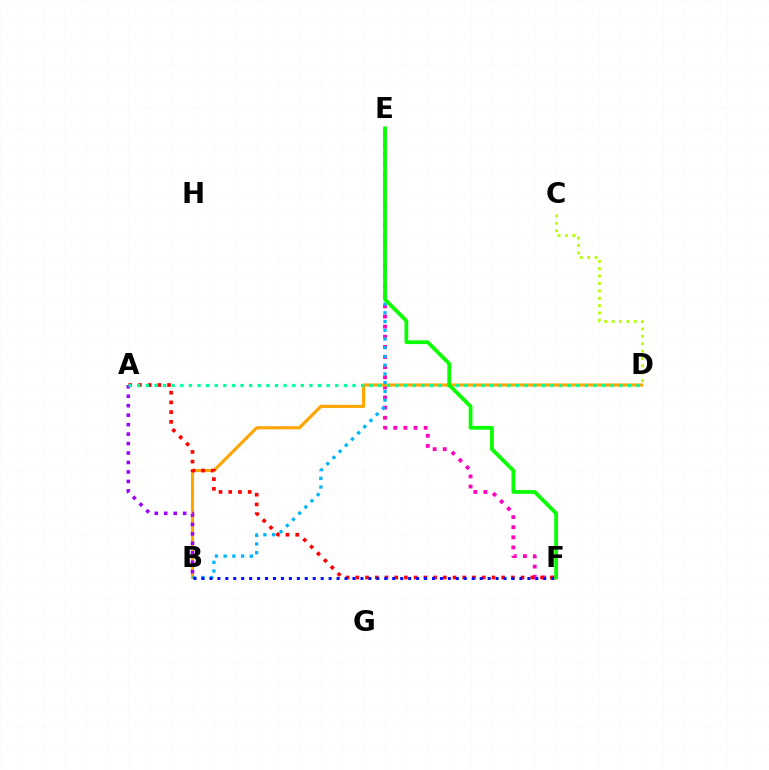{('E', 'F'): [{'color': '#ff00bd', 'line_style': 'dotted', 'thickness': 2.75}, {'color': '#08ff00', 'line_style': 'solid', 'thickness': 2.7}], ('B', 'D'): [{'color': '#ffa500', 'line_style': 'solid', 'thickness': 2.25}], ('A', 'F'): [{'color': '#ff0000', 'line_style': 'dotted', 'thickness': 2.64}], ('B', 'E'): [{'color': '#00b5ff', 'line_style': 'dotted', 'thickness': 2.37}], ('A', 'B'): [{'color': '#9b00ff', 'line_style': 'dotted', 'thickness': 2.57}], ('C', 'D'): [{'color': '#b3ff00', 'line_style': 'dotted', 'thickness': 2.0}], ('A', 'D'): [{'color': '#00ff9d', 'line_style': 'dotted', 'thickness': 2.34}], ('B', 'F'): [{'color': '#0010ff', 'line_style': 'dotted', 'thickness': 2.16}]}